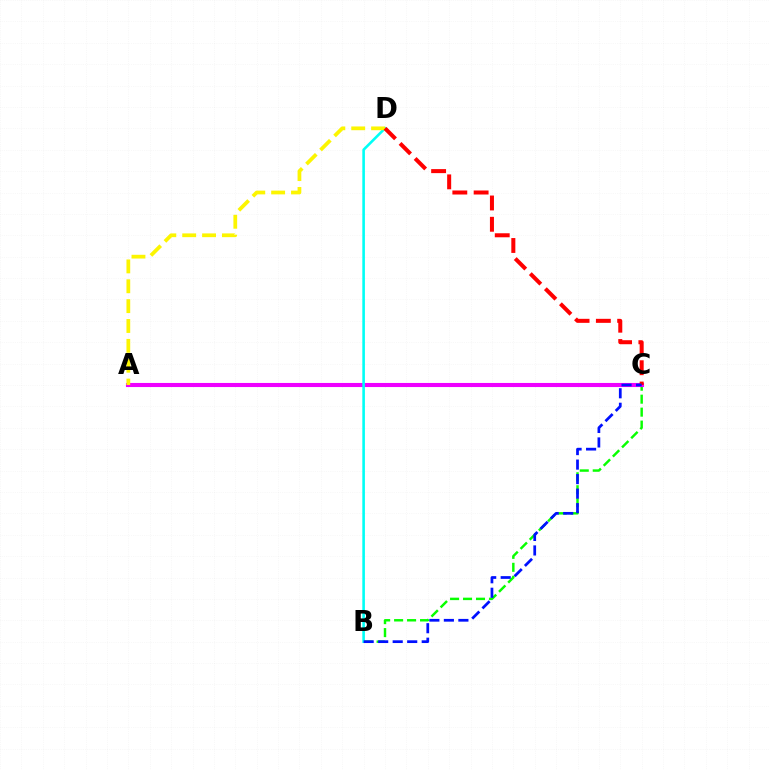{('B', 'C'): [{'color': '#08ff00', 'line_style': 'dashed', 'thickness': 1.76}, {'color': '#0010ff', 'line_style': 'dashed', 'thickness': 1.97}], ('A', 'C'): [{'color': '#ee00ff', 'line_style': 'solid', 'thickness': 2.95}], ('B', 'D'): [{'color': '#00fff6', 'line_style': 'solid', 'thickness': 1.87}], ('A', 'D'): [{'color': '#fcf500', 'line_style': 'dashed', 'thickness': 2.7}], ('C', 'D'): [{'color': '#ff0000', 'line_style': 'dashed', 'thickness': 2.89}]}